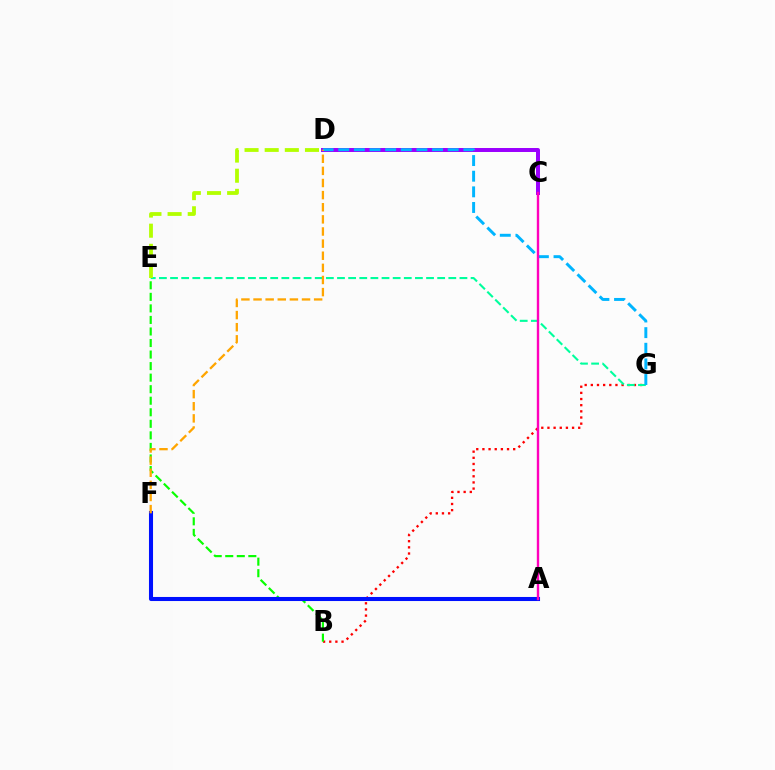{('B', 'G'): [{'color': '#ff0000', 'line_style': 'dotted', 'thickness': 1.67}], ('E', 'G'): [{'color': '#00ff9d', 'line_style': 'dashed', 'thickness': 1.51}], ('B', 'E'): [{'color': '#08ff00', 'line_style': 'dashed', 'thickness': 1.57}], ('D', 'E'): [{'color': '#b3ff00', 'line_style': 'dashed', 'thickness': 2.74}], ('A', 'F'): [{'color': '#0010ff', 'line_style': 'solid', 'thickness': 2.93}], ('C', 'D'): [{'color': '#9b00ff', 'line_style': 'solid', 'thickness': 2.86}], ('D', 'G'): [{'color': '#00b5ff', 'line_style': 'dashed', 'thickness': 2.12}], ('D', 'F'): [{'color': '#ffa500', 'line_style': 'dashed', 'thickness': 1.65}], ('A', 'C'): [{'color': '#ff00bd', 'line_style': 'solid', 'thickness': 1.71}]}